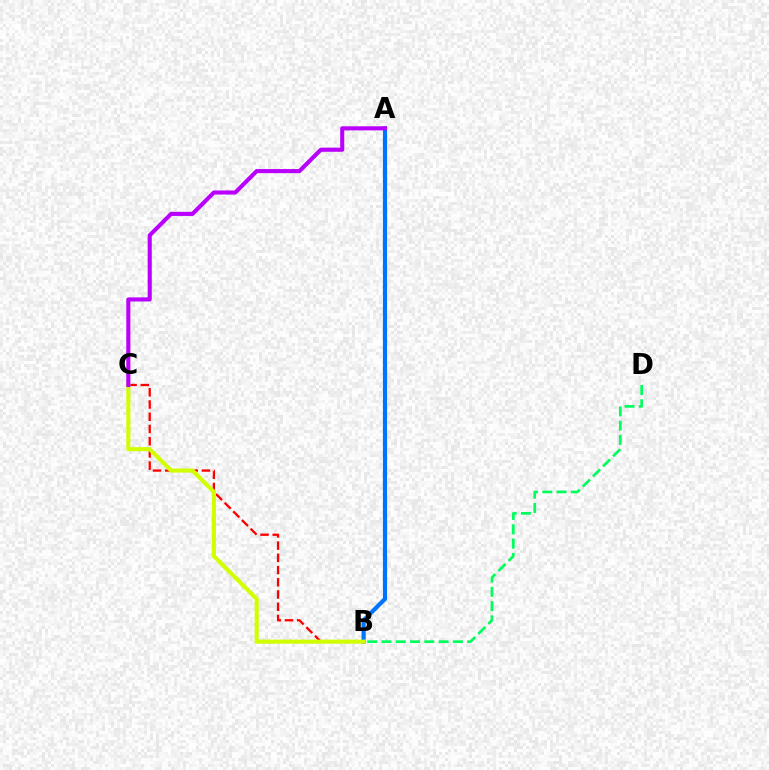{('B', 'C'): [{'color': '#ff0000', 'line_style': 'dashed', 'thickness': 1.66}, {'color': '#d1ff00', 'line_style': 'solid', 'thickness': 2.96}], ('A', 'B'): [{'color': '#0074ff', 'line_style': 'solid', 'thickness': 3.0}], ('B', 'D'): [{'color': '#00ff5c', 'line_style': 'dashed', 'thickness': 1.94}], ('A', 'C'): [{'color': '#b900ff', 'line_style': 'solid', 'thickness': 2.95}]}